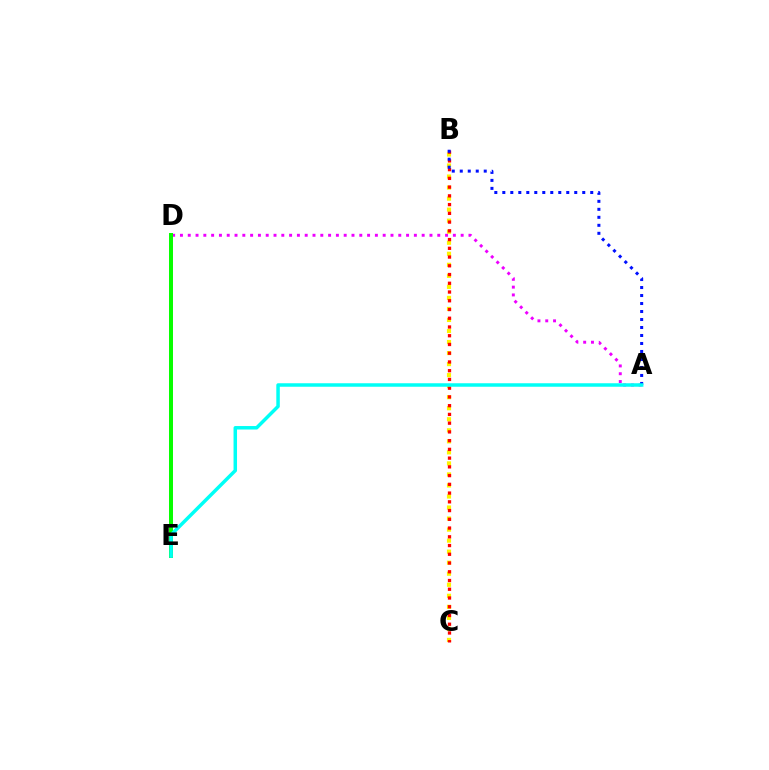{('B', 'C'): [{'color': '#fcf500', 'line_style': 'dotted', 'thickness': 3.0}, {'color': '#ff0000', 'line_style': 'dotted', 'thickness': 2.38}], ('A', 'D'): [{'color': '#ee00ff', 'line_style': 'dotted', 'thickness': 2.12}], ('D', 'E'): [{'color': '#08ff00', 'line_style': 'solid', 'thickness': 2.87}], ('A', 'B'): [{'color': '#0010ff', 'line_style': 'dotted', 'thickness': 2.17}], ('A', 'E'): [{'color': '#00fff6', 'line_style': 'solid', 'thickness': 2.51}]}